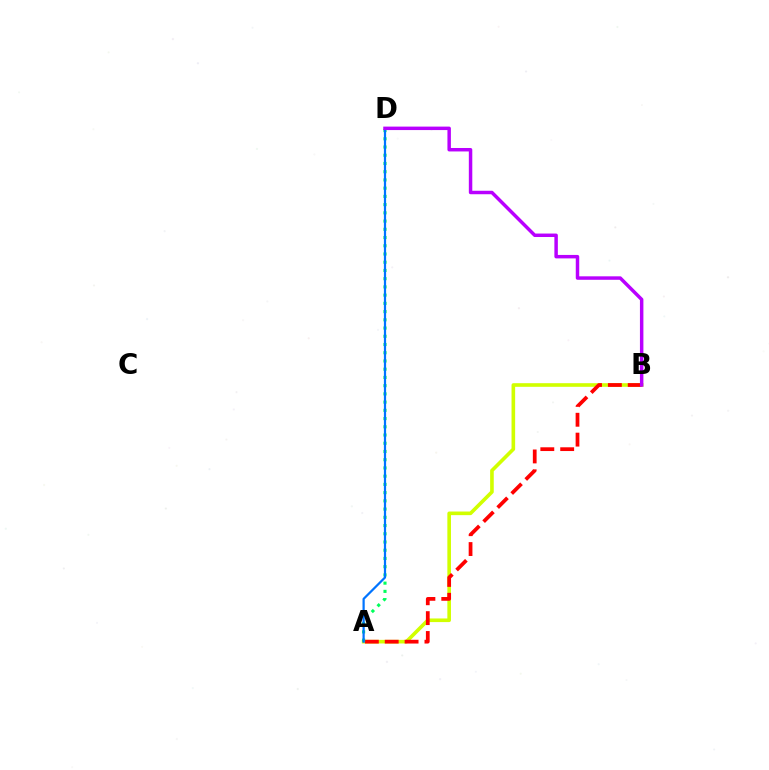{('A', 'B'): [{'color': '#d1ff00', 'line_style': 'solid', 'thickness': 2.61}, {'color': '#ff0000', 'line_style': 'dashed', 'thickness': 2.7}], ('A', 'D'): [{'color': '#00ff5c', 'line_style': 'dotted', 'thickness': 2.24}, {'color': '#0074ff', 'line_style': 'solid', 'thickness': 1.6}], ('B', 'D'): [{'color': '#b900ff', 'line_style': 'solid', 'thickness': 2.49}]}